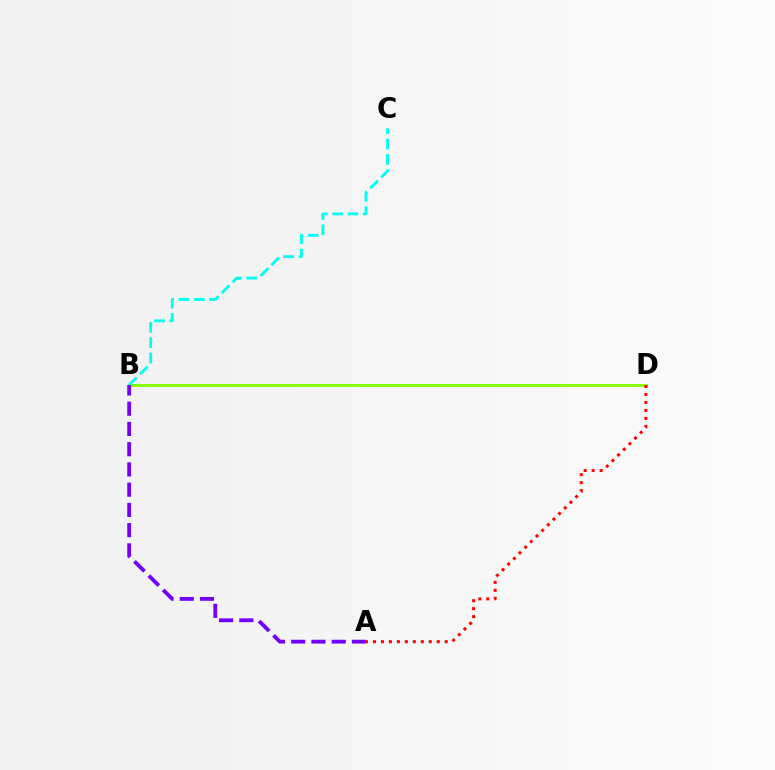{('B', 'D'): [{'color': '#84ff00', 'line_style': 'solid', 'thickness': 2.1}], ('A', 'D'): [{'color': '#ff0000', 'line_style': 'dotted', 'thickness': 2.17}], ('B', 'C'): [{'color': '#00fff6', 'line_style': 'dashed', 'thickness': 2.08}], ('A', 'B'): [{'color': '#7200ff', 'line_style': 'dashed', 'thickness': 2.75}]}